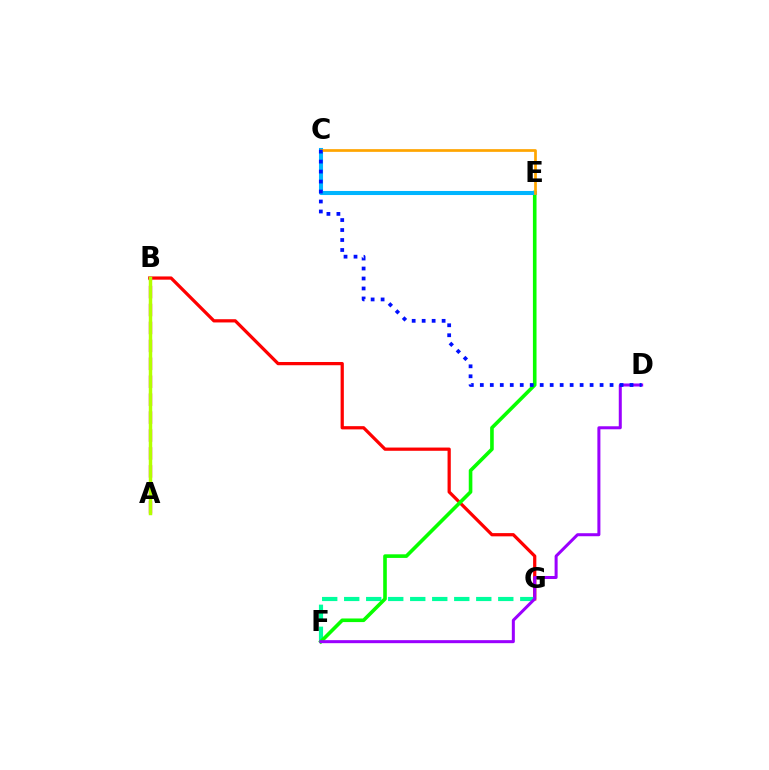{('B', 'G'): [{'color': '#ff0000', 'line_style': 'solid', 'thickness': 2.33}], ('A', 'B'): [{'color': '#ff00bd', 'line_style': 'dashed', 'thickness': 2.44}, {'color': '#b3ff00', 'line_style': 'solid', 'thickness': 2.5}], ('F', 'G'): [{'color': '#00ff9d', 'line_style': 'dashed', 'thickness': 2.99}], ('E', 'F'): [{'color': '#08ff00', 'line_style': 'solid', 'thickness': 2.6}], ('D', 'F'): [{'color': '#9b00ff', 'line_style': 'solid', 'thickness': 2.17}], ('C', 'E'): [{'color': '#00b5ff', 'line_style': 'solid', 'thickness': 2.92}, {'color': '#ffa500', 'line_style': 'solid', 'thickness': 1.95}], ('C', 'D'): [{'color': '#0010ff', 'line_style': 'dotted', 'thickness': 2.71}]}